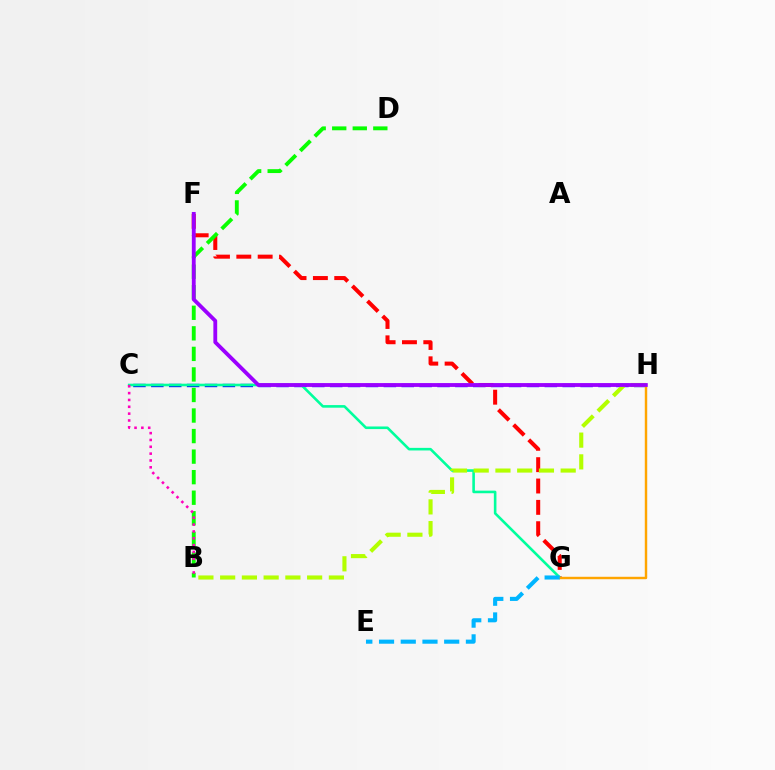{('C', 'H'): [{'color': '#0010ff', 'line_style': 'dashed', 'thickness': 2.43}], ('F', 'G'): [{'color': '#ff0000', 'line_style': 'dashed', 'thickness': 2.9}], ('C', 'G'): [{'color': '#00ff9d', 'line_style': 'solid', 'thickness': 1.87}], ('G', 'H'): [{'color': '#ffa500', 'line_style': 'solid', 'thickness': 1.75}], ('B', 'D'): [{'color': '#08ff00', 'line_style': 'dashed', 'thickness': 2.79}], ('B', 'H'): [{'color': '#b3ff00', 'line_style': 'dashed', 'thickness': 2.95}], ('B', 'C'): [{'color': '#ff00bd', 'line_style': 'dotted', 'thickness': 1.86}], ('F', 'H'): [{'color': '#9b00ff', 'line_style': 'solid', 'thickness': 2.75}], ('E', 'G'): [{'color': '#00b5ff', 'line_style': 'dashed', 'thickness': 2.95}]}